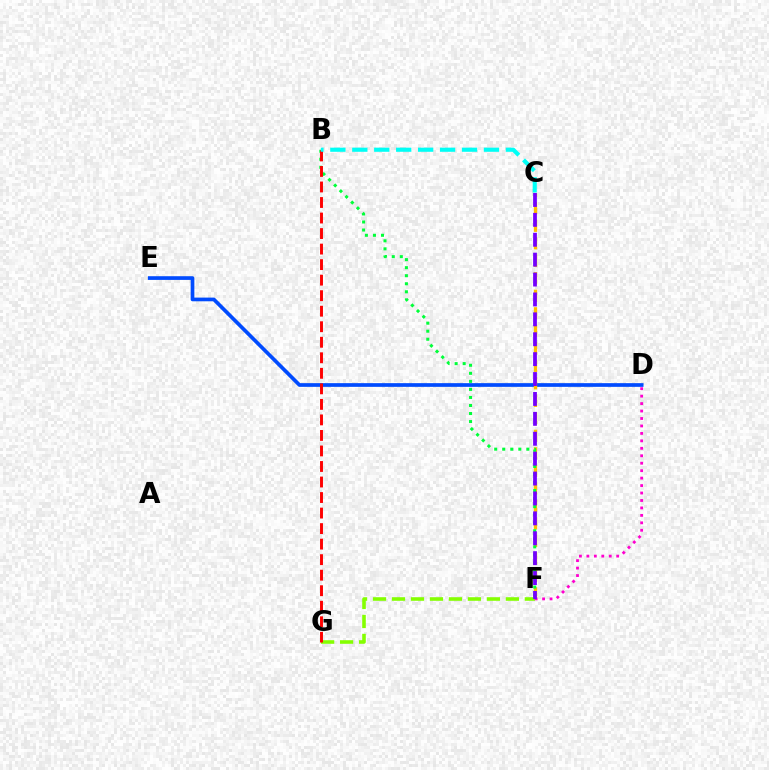{('D', 'E'): [{'color': '#004bff', 'line_style': 'solid', 'thickness': 2.66}], ('C', 'F'): [{'color': '#ffbd00', 'line_style': 'dashed', 'thickness': 2.38}, {'color': '#7200ff', 'line_style': 'dashed', 'thickness': 2.7}], ('F', 'G'): [{'color': '#84ff00', 'line_style': 'dashed', 'thickness': 2.58}], ('D', 'F'): [{'color': '#ff00cf', 'line_style': 'dotted', 'thickness': 2.03}], ('B', 'F'): [{'color': '#00ff39', 'line_style': 'dotted', 'thickness': 2.18}], ('B', 'G'): [{'color': '#ff0000', 'line_style': 'dashed', 'thickness': 2.11}], ('B', 'C'): [{'color': '#00fff6', 'line_style': 'dashed', 'thickness': 2.98}]}